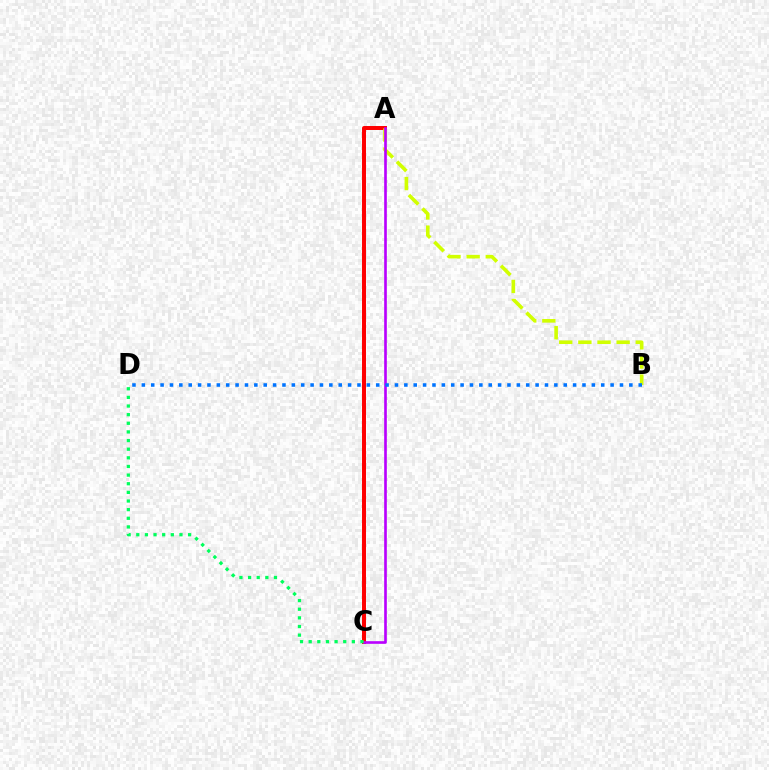{('A', 'C'): [{'color': '#ff0000', 'line_style': 'solid', 'thickness': 2.86}, {'color': '#b900ff', 'line_style': 'solid', 'thickness': 1.91}], ('A', 'B'): [{'color': '#d1ff00', 'line_style': 'dashed', 'thickness': 2.6}], ('C', 'D'): [{'color': '#00ff5c', 'line_style': 'dotted', 'thickness': 2.35}], ('B', 'D'): [{'color': '#0074ff', 'line_style': 'dotted', 'thickness': 2.55}]}